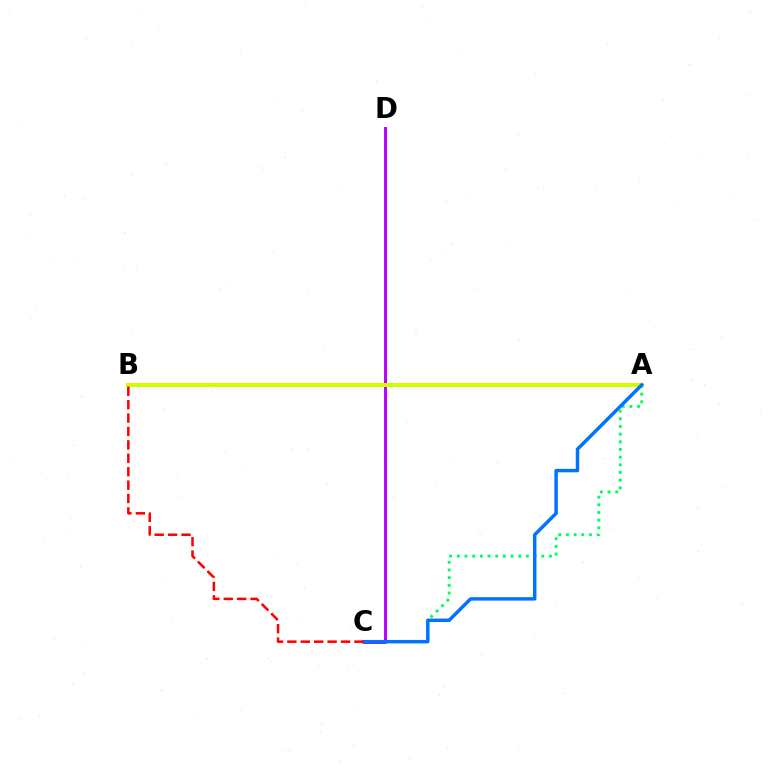{('A', 'C'): [{'color': '#00ff5c', 'line_style': 'dotted', 'thickness': 2.09}, {'color': '#0074ff', 'line_style': 'solid', 'thickness': 2.48}], ('C', 'D'): [{'color': '#b900ff', 'line_style': 'solid', 'thickness': 2.12}], ('A', 'B'): [{'color': '#d1ff00', 'line_style': 'solid', 'thickness': 2.87}], ('B', 'C'): [{'color': '#ff0000', 'line_style': 'dashed', 'thickness': 1.82}]}